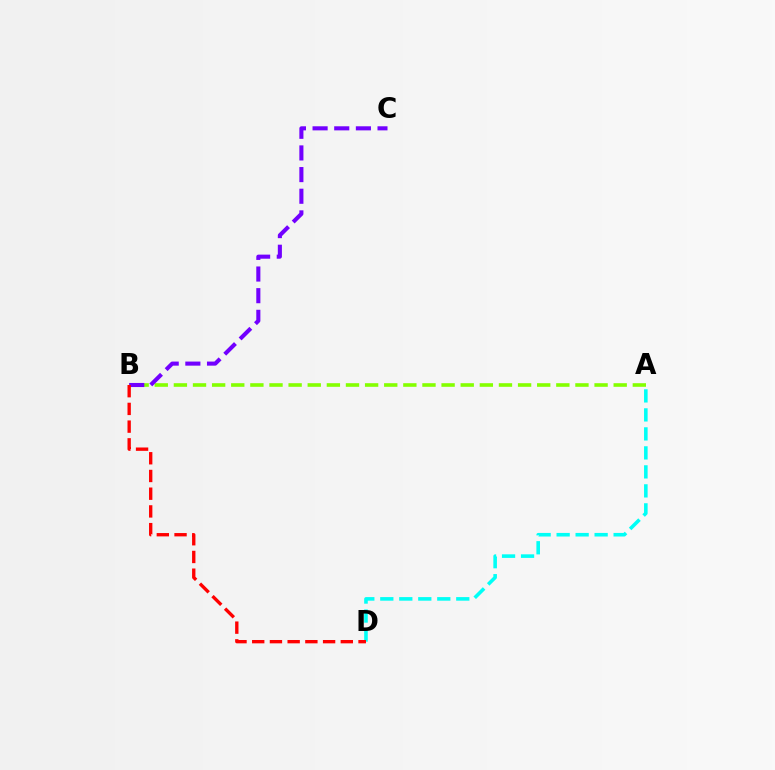{('A', 'B'): [{'color': '#84ff00', 'line_style': 'dashed', 'thickness': 2.6}], ('A', 'D'): [{'color': '#00fff6', 'line_style': 'dashed', 'thickness': 2.58}], ('B', 'C'): [{'color': '#7200ff', 'line_style': 'dashed', 'thickness': 2.94}], ('B', 'D'): [{'color': '#ff0000', 'line_style': 'dashed', 'thickness': 2.41}]}